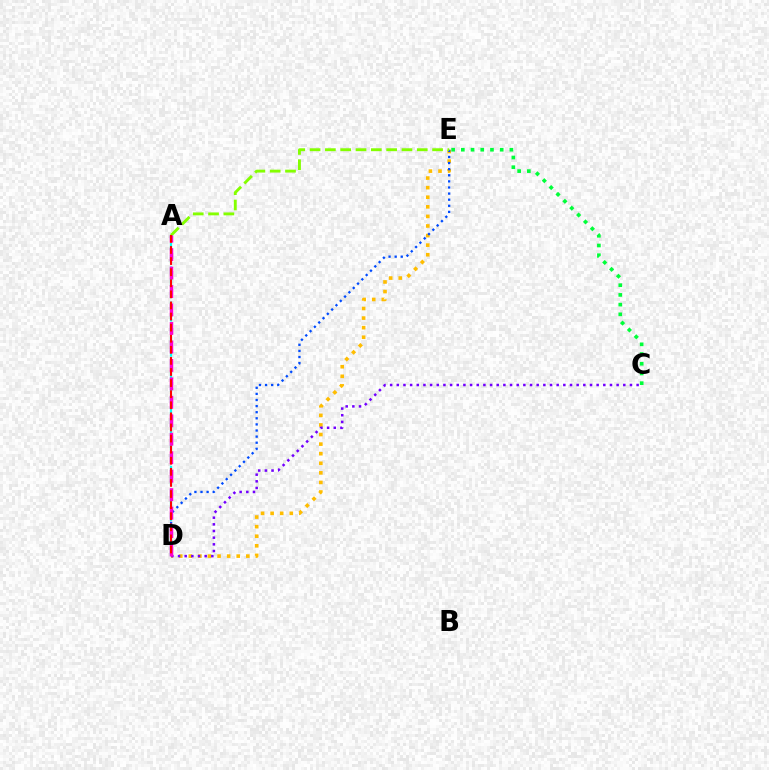{('D', 'E'): [{'color': '#ffbd00', 'line_style': 'dotted', 'thickness': 2.6}, {'color': '#004bff', 'line_style': 'dotted', 'thickness': 1.66}], ('A', 'E'): [{'color': '#84ff00', 'line_style': 'dashed', 'thickness': 2.08}], ('C', 'D'): [{'color': '#7200ff', 'line_style': 'dotted', 'thickness': 1.81}], ('C', 'E'): [{'color': '#00ff39', 'line_style': 'dotted', 'thickness': 2.64}], ('A', 'D'): [{'color': '#00fff6', 'line_style': 'dashed', 'thickness': 1.59}, {'color': '#ff00cf', 'line_style': 'dashed', 'thickness': 2.51}, {'color': '#ff0000', 'line_style': 'dashed', 'thickness': 1.51}]}